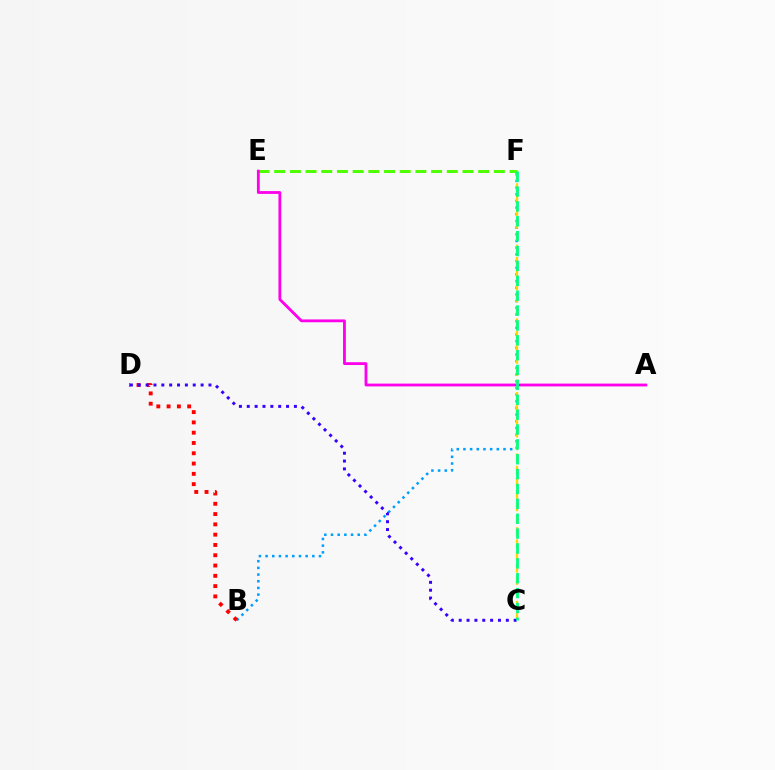{('B', 'F'): [{'color': '#009eff', 'line_style': 'dotted', 'thickness': 1.81}], ('C', 'F'): [{'color': '#ffd500', 'line_style': 'dashed', 'thickness': 1.67}, {'color': '#00ff86', 'line_style': 'dashed', 'thickness': 2.02}], ('E', 'F'): [{'color': '#4fff00', 'line_style': 'dashed', 'thickness': 2.13}], ('B', 'D'): [{'color': '#ff0000', 'line_style': 'dotted', 'thickness': 2.8}], ('C', 'D'): [{'color': '#3700ff', 'line_style': 'dotted', 'thickness': 2.13}], ('A', 'E'): [{'color': '#ff00ed', 'line_style': 'solid', 'thickness': 2.03}]}